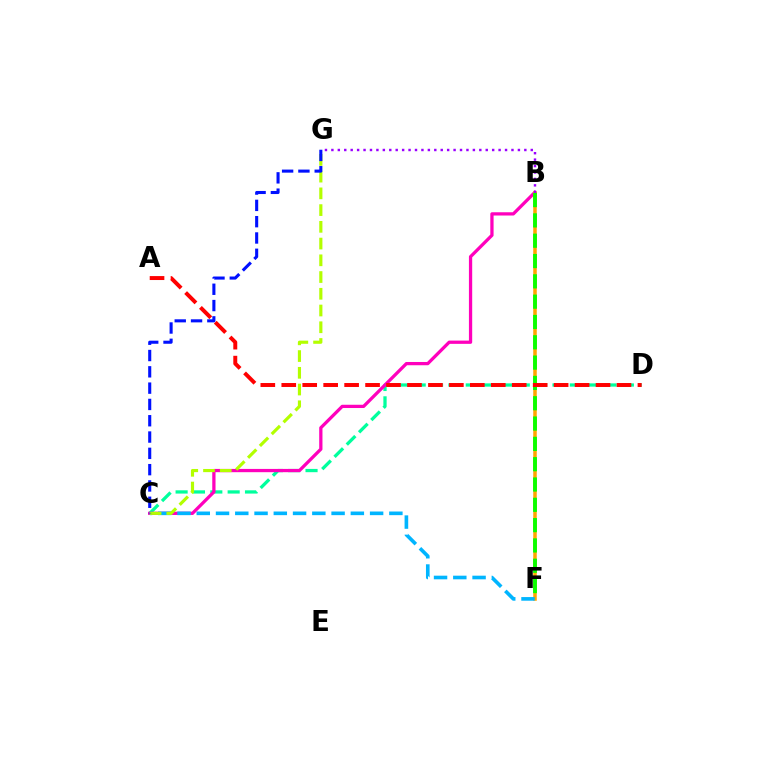{('C', 'D'): [{'color': '#00ff9d', 'line_style': 'dashed', 'thickness': 2.36}], ('B', 'C'): [{'color': '#ff00bd', 'line_style': 'solid', 'thickness': 2.35}], ('B', 'F'): [{'color': '#ffa500', 'line_style': 'solid', 'thickness': 2.54}, {'color': '#08ff00', 'line_style': 'dashed', 'thickness': 2.76}], ('C', 'F'): [{'color': '#00b5ff', 'line_style': 'dashed', 'thickness': 2.62}], ('C', 'G'): [{'color': '#b3ff00', 'line_style': 'dashed', 'thickness': 2.27}, {'color': '#0010ff', 'line_style': 'dashed', 'thickness': 2.21}], ('A', 'D'): [{'color': '#ff0000', 'line_style': 'dashed', 'thickness': 2.85}], ('B', 'G'): [{'color': '#9b00ff', 'line_style': 'dotted', 'thickness': 1.75}]}